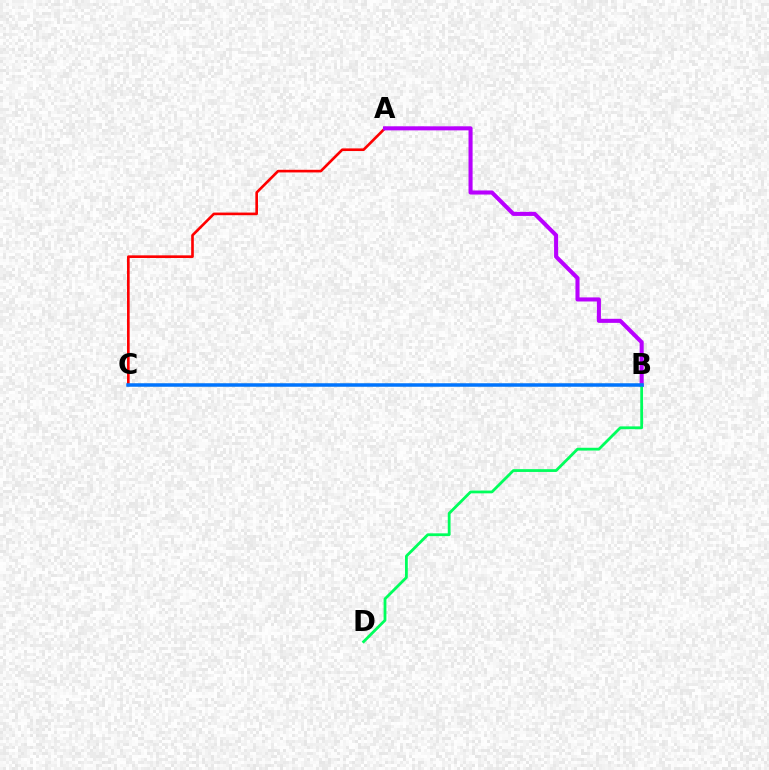{('A', 'C'): [{'color': '#ff0000', 'line_style': 'solid', 'thickness': 1.9}], ('A', 'B'): [{'color': '#b900ff', 'line_style': 'solid', 'thickness': 2.93}], ('B', 'D'): [{'color': '#00ff5c', 'line_style': 'solid', 'thickness': 2.01}], ('B', 'C'): [{'color': '#d1ff00', 'line_style': 'dashed', 'thickness': 1.61}, {'color': '#0074ff', 'line_style': 'solid', 'thickness': 2.52}]}